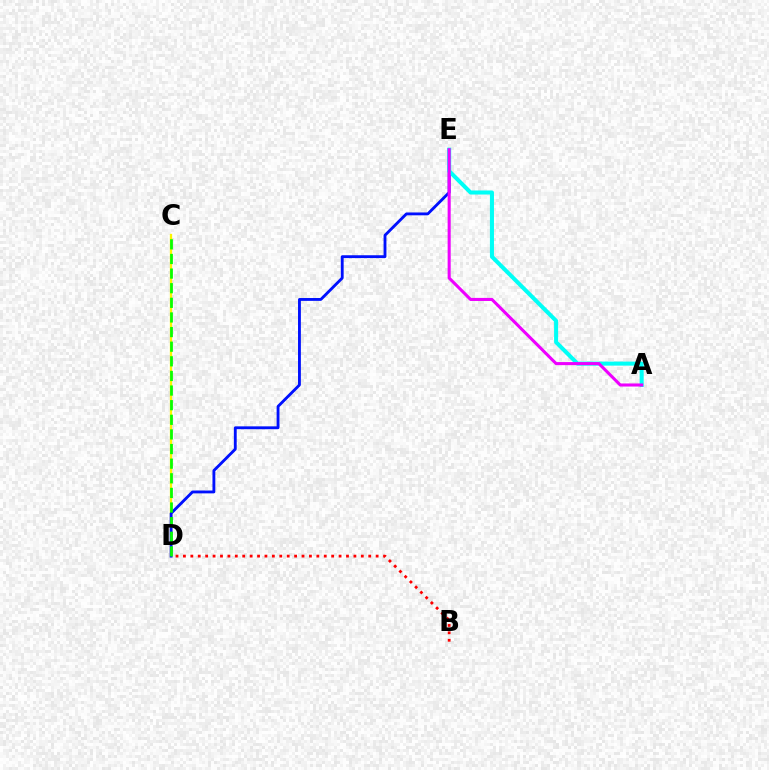{('C', 'D'): [{'color': '#fcf500', 'line_style': 'solid', 'thickness': 1.66}, {'color': '#08ff00', 'line_style': 'dashed', 'thickness': 1.99}], ('D', 'E'): [{'color': '#0010ff', 'line_style': 'solid', 'thickness': 2.05}], ('B', 'D'): [{'color': '#ff0000', 'line_style': 'dotted', 'thickness': 2.01}], ('A', 'E'): [{'color': '#00fff6', 'line_style': 'solid', 'thickness': 2.91}, {'color': '#ee00ff', 'line_style': 'solid', 'thickness': 2.21}]}